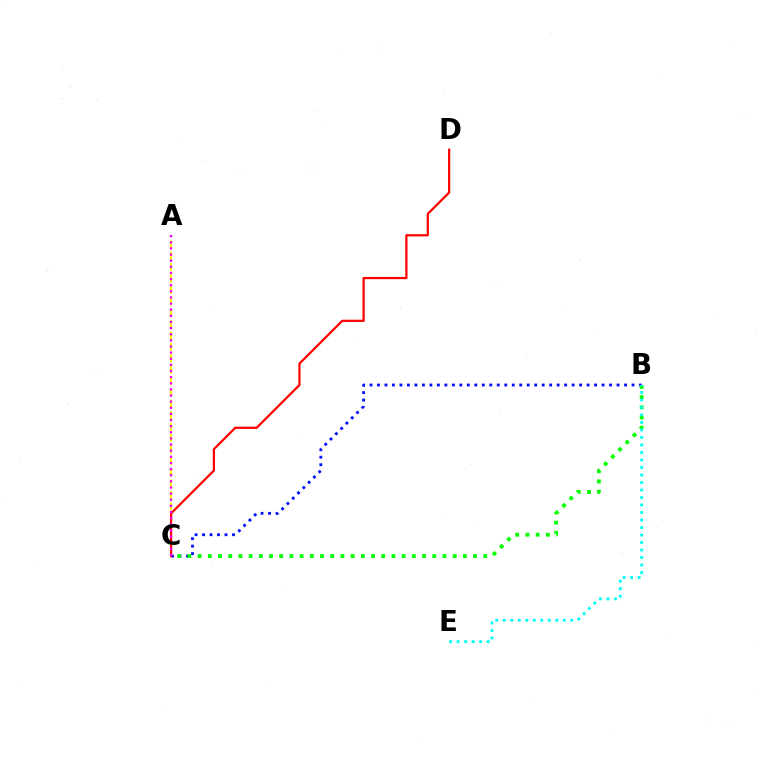{('B', 'C'): [{'color': '#0010ff', 'line_style': 'dotted', 'thickness': 2.03}, {'color': '#08ff00', 'line_style': 'dotted', 'thickness': 2.77}], ('B', 'E'): [{'color': '#00fff6', 'line_style': 'dotted', 'thickness': 2.04}], ('A', 'C'): [{'color': '#fcf500', 'line_style': 'dashed', 'thickness': 1.55}, {'color': '#ee00ff', 'line_style': 'dotted', 'thickness': 1.67}], ('C', 'D'): [{'color': '#ff0000', 'line_style': 'solid', 'thickness': 1.6}]}